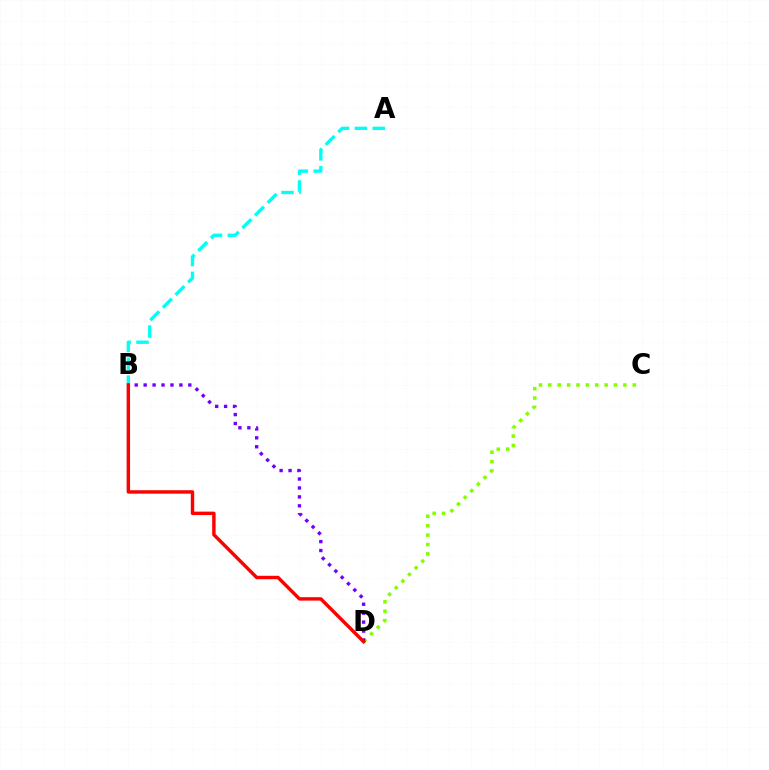{('A', 'B'): [{'color': '#00fff6', 'line_style': 'dashed', 'thickness': 2.43}], ('C', 'D'): [{'color': '#84ff00', 'line_style': 'dotted', 'thickness': 2.55}], ('B', 'D'): [{'color': '#7200ff', 'line_style': 'dotted', 'thickness': 2.43}, {'color': '#ff0000', 'line_style': 'solid', 'thickness': 2.47}]}